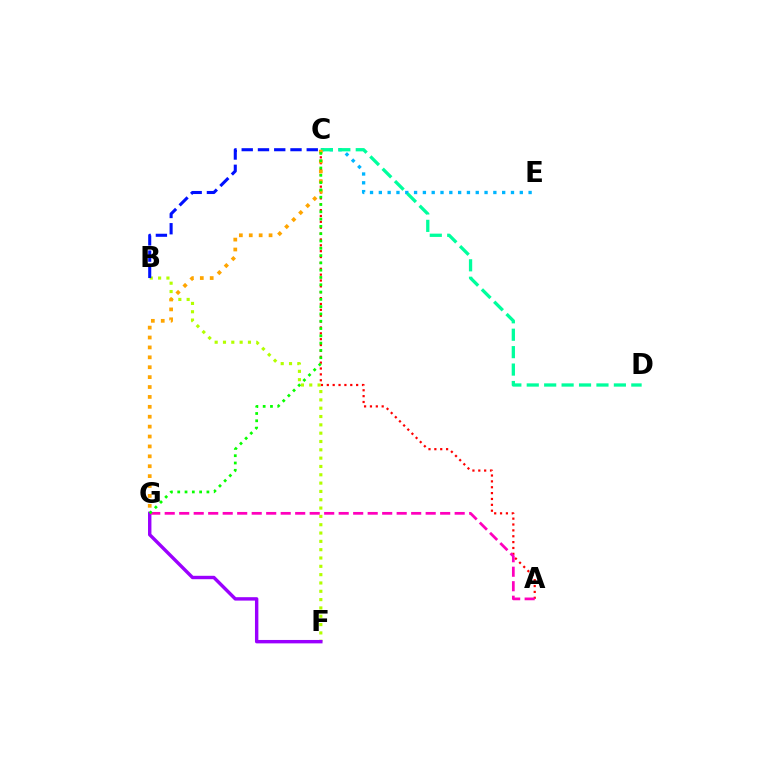{('C', 'E'): [{'color': '#00b5ff', 'line_style': 'dotted', 'thickness': 2.39}], ('B', 'F'): [{'color': '#b3ff00', 'line_style': 'dotted', 'thickness': 2.26}], ('A', 'C'): [{'color': '#ff0000', 'line_style': 'dotted', 'thickness': 1.59}], ('C', 'D'): [{'color': '#00ff9d', 'line_style': 'dashed', 'thickness': 2.37}], ('C', 'G'): [{'color': '#ffa500', 'line_style': 'dotted', 'thickness': 2.69}, {'color': '#08ff00', 'line_style': 'dotted', 'thickness': 1.98}], ('F', 'G'): [{'color': '#9b00ff', 'line_style': 'solid', 'thickness': 2.45}], ('B', 'C'): [{'color': '#0010ff', 'line_style': 'dashed', 'thickness': 2.21}], ('A', 'G'): [{'color': '#ff00bd', 'line_style': 'dashed', 'thickness': 1.97}]}